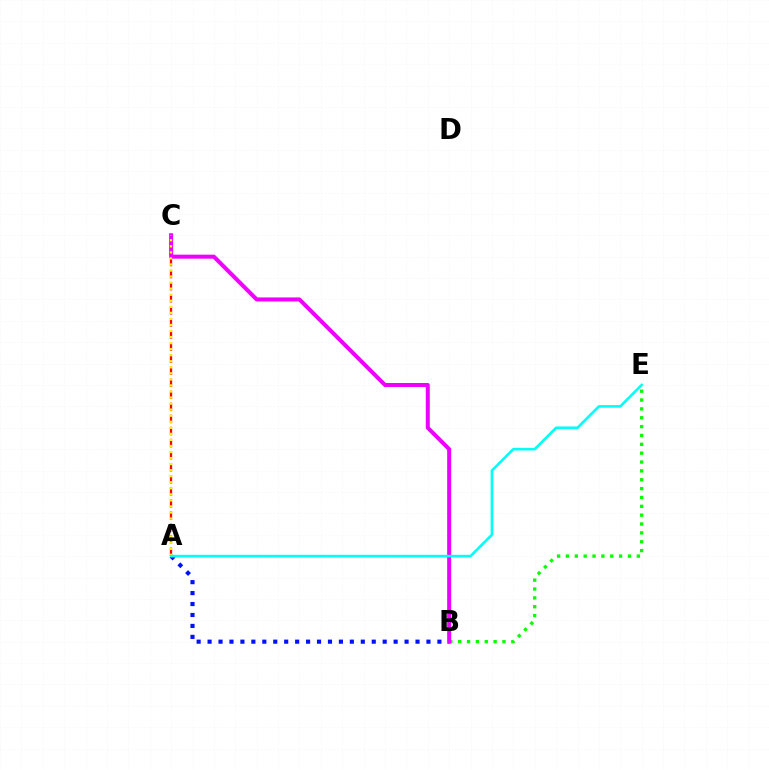{('A', 'C'): [{'color': '#ff0000', 'line_style': 'dashed', 'thickness': 1.64}, {'color': '#fcf500', 'line_style': 'dotted', 'thickness': 1.64}], ('A', 'B'): [{'color': '#0010ff', 'line_style': 'dotted', 'thickness': 2.97}], ('B', 'E'): [{'color': '#08ff00', 'line_style': 'dotted', 'thickness': 2.41}], ('B', 'C'): [{'color': '#ee00ff', 'line_style': 'solid', 'thickness': 2.89}], ('A', 'E'): [{'color': '#00fff6', 'line_style': 'solid', 'thickness': 1.87}]}